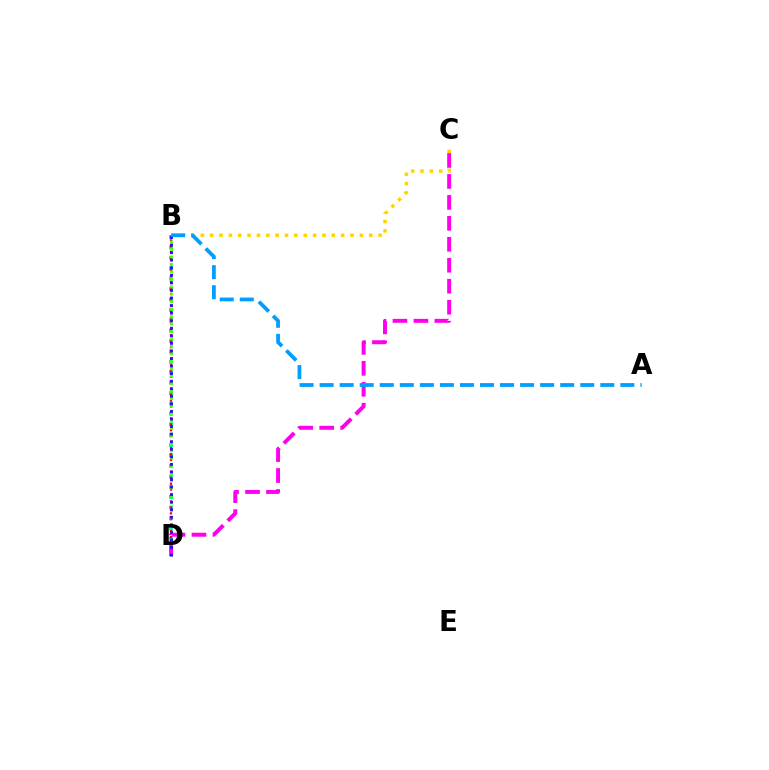{('B', 'D'): [{'color': '#00ff86', 'line_style': 'dotted', 'thickness': 2.83}, {'color': '#ff0000', 'line_style': 'dotted', 'thickness': 1.61}, {'color': '#4fff00', 'line_style': 'dotted', 'thickness': 2.03}, {'color': '#3700ff', 'line_style': 'dotted', 'thickness': 2.05}], ('B', 'C'): [{'color': '#ffd500', 'line_style': 'dotted', 'thickness': 2.54}], ('C', 'D'): [{'color': '#ff00ed', 'line_style': 'dashed', 'thickness': 2.85}], ('A', 'B'): [{'color': '#009eff', 'line_style': 'dashed', 'thickness': 2.72}]}